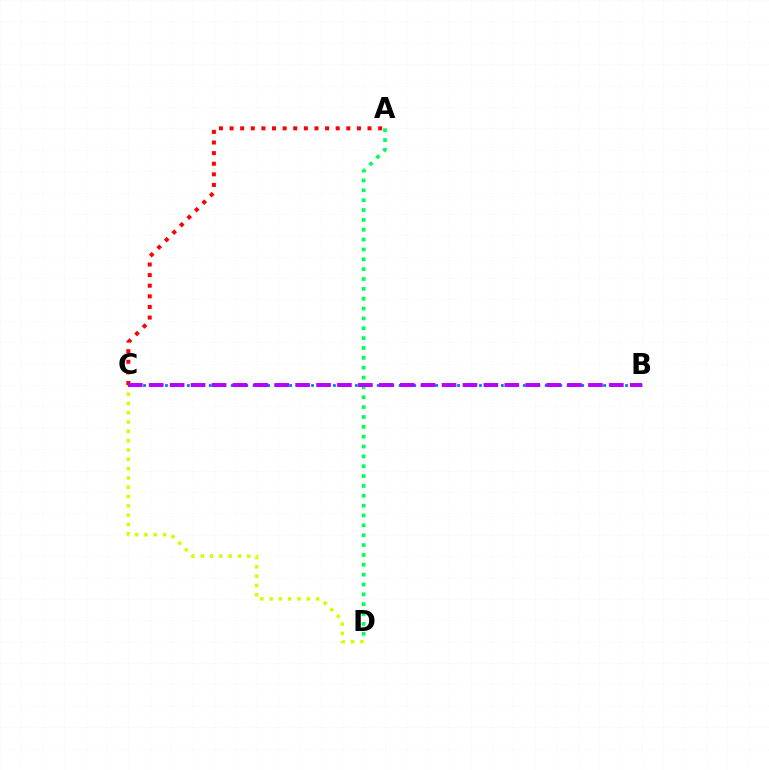{('A', 'C'): [{'color': '#ff0000', 'line_style': 'dotted', 'thickness': 2.88}], ('A', 'D'): [{'color': '#00ff5c', 'line_style': 'dotted', 'thickness': 2.68}], ('B', 'C'): [{'color': '#0074ff', 'line_style': 'dotted', 'thickness': 1.98}, {'color': '#b900ff', 'line_style': 'dashed', 'thickness': 2.84}], ('C', 'D'): [{'color': '#d1ff00', 'line_style': 'dotted', 'thickness': 2.53}]}